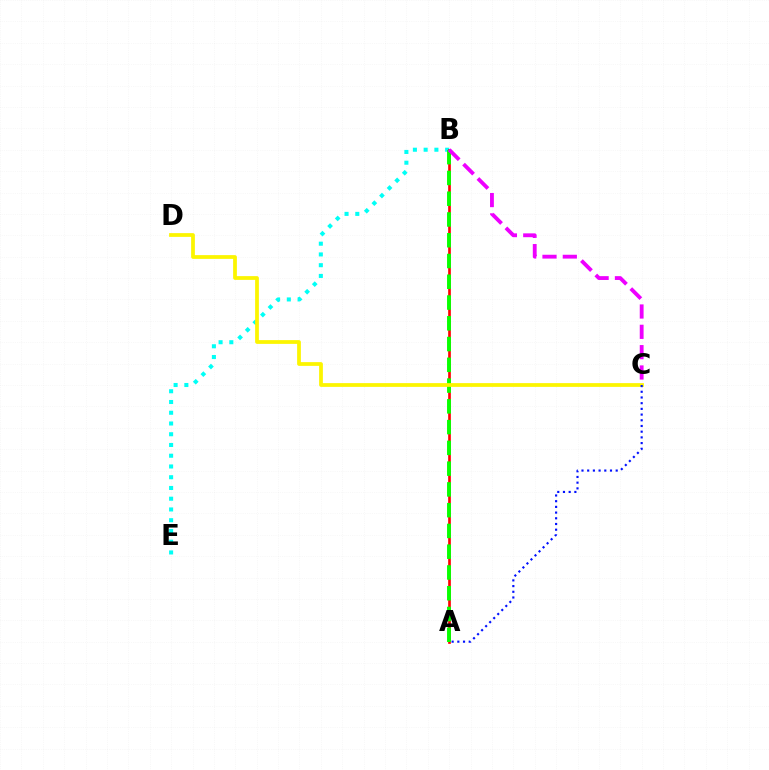{('B', 'E'): [{'color': '#00fff6', 'line_style': 'dotted', 'thickness': 2.92}], ('A', 'B'): [{'color': '#ff0000', 'line_style': 'solid', 'thickness': 1.92}, {'color': '#08ff00', 'line_style': 'dashed', 'thickness': 2.82}], ('C', 'D'): [{'color': '#fcf500', 'line_style': 'solid', 'thickness': 2.7}], ('A', 'C'): [{'color': '#0010ff', 'line_style': 'dotted', 'thickness': 1.55}], ('B', 'C'): [{'color': '#ee00ff', 'line_style': 'dashed', 'thickness': 2.76}]}